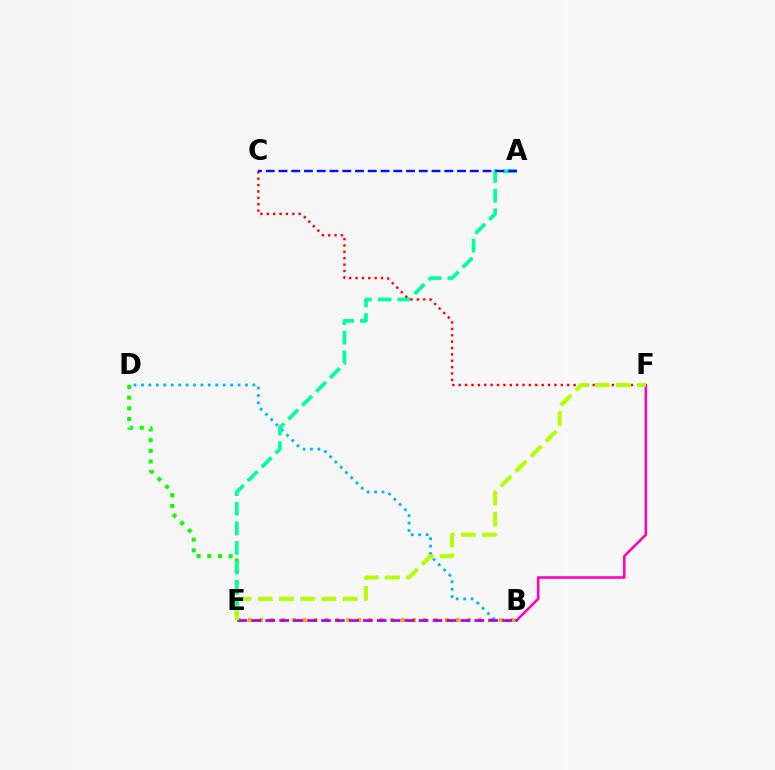{('B', 'D'): [{'color': '#00b5ff', 'line_style': 'dotted', 'thickness': 2.02}], ('D', 'E'): [{'color': '#08ff00', 'line_style': 'dotted', 'thickness': 2.9}], ('A', 'E'): [{'color': '#00ff9d', 'line_style': 'dashed', 'thickness': 2.67}], ('B', 'F'): [{'color': '#ff00bd', 'line_style': 'solid', 'thickness': 1.84}], ('B', 'E'): [{'color': '#ffa500', 'line_style': 'dotted', 'thickness': 2.97}, {'color': '#9b00ff', 'line_style': 'dashed', 'thickness': 1.89}], ('C', 'F'): [{'color': '#ff0000', 'line_style': 'dotted', 'thickness': 1.73}], ('A', 'C'): [{'color': '#0010ff', 'line_style': 'dashed', 'thickness': 1.73}], ('E', 'F'): [{'color': '#b3ff00', 'line_style': 'dashed', 'thickness': 2.88}]}